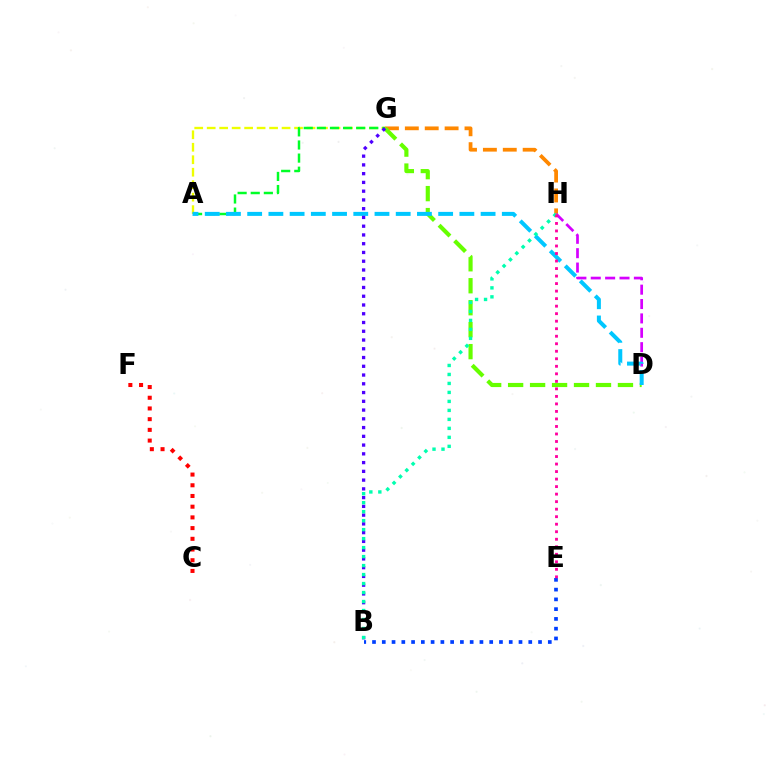{('A', 'G'): [{'color': '#eeff00', 'line_style': 'dashed', 'thickness': 1.7}, {'color': '#00ff27', 'line_style': 'dashed', 'thickness': 1.78}], ('B', 'E'): [{'color': '#003fff', 'line_style': 'dotted', 'thickness': 2.65}], ('G', 'H'): [{'color': '#ff8800', 'line_style': 'dashed', 'thickness': 2.7}], ('D', 'G'): [{'color': '#66ff00', 'line_style': 'dashed', 'thickness': 2.98}], ('D', 'H'): [{'color': '#d600ff', 'line_style': 'dashed', 'thickness': 1.95}], ('C', 'F'): [{'color': '#ff0000', 'line_style': 'dotted', 'thickness': 2.91}], ('A', 'D'): [{'color': '#00c7ff', 'line_style': 'dashed', 'thickness': 2.88}], ('B', 'G'): [{'color': '#4f00ff', 'line_style': 'dotted', 'thickness': 2.38}], ('B', 'H'): [{'color': '#00ffaf', 'line_style': 'dotted', 'thickness': 2.44}], ('E', 'H'): [{'color': '#ff00a0', 'line_style': 'dotted', 'thickness': 2.04}]}